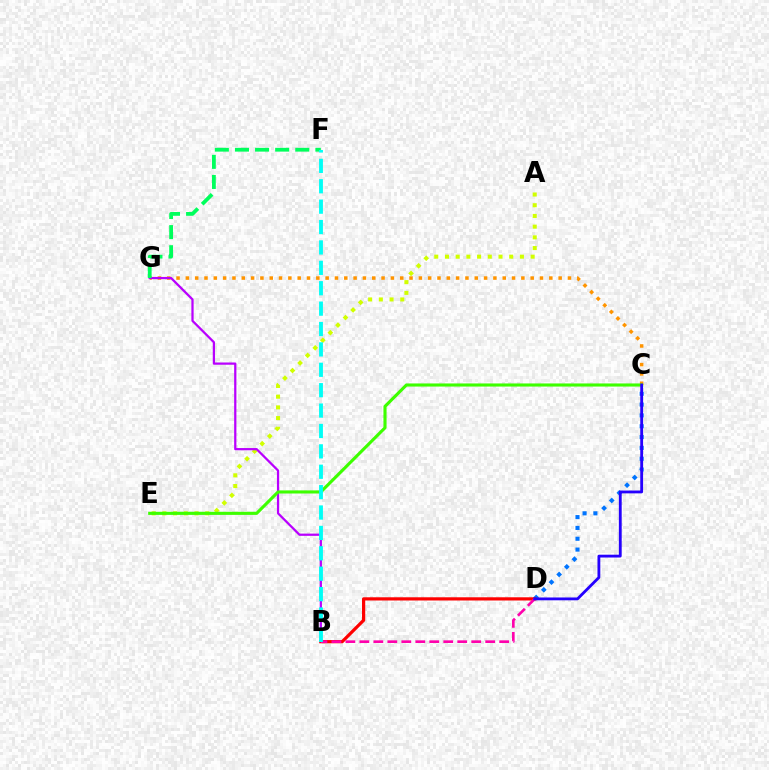{('C', 'D'): [{'color': '#0074ff', 'line_style': 'dotted', 'thickness': 2.94}, {'color': '#2500ff', 'line_style': 'solid', 'thickness': 2.03}], ('A', 'E'): [{'color': '#d1ff00', 'line_style': 'dotted', 'thickness': 2.91}], ('C', 'G'): [{'color': '#ff9400', 'line_style': 'dotted', 'thickness': 2.53}], ('B', 'G'): [{'color': '#b900ff', 'line_style': 'solid', 'thickness': 1.61}], ('C', 'E'): [{'color': '#3dff00', 'line_style': 'solid', 'thickness': 2.24}], ('B', 'D'): [{'color': '#ff0000', 'line_style': 'solid', 'thickness': 2.31}, {'color': '#ff00ac', 'line_style': 'dashed', 'thickness': 1.9}], ('F', 'G'): [{'color': '#00ff5c', 'line_style': 'dashed', 'thickness': 2.73}], ('B', 'F'): [{'color': '#00fff6', 'line_style': 'dashed', 'thickness': 2.77}]}